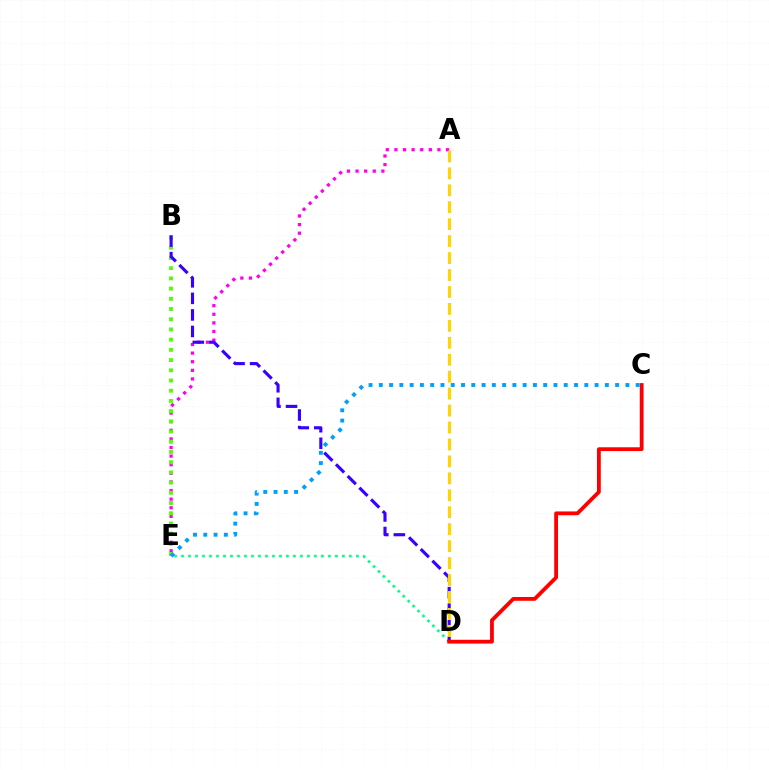{('A', 'E'): [{'color': '#ff00ed', 'line_style': 'dotted', 'thickness': 2.34}], ('B', 'E'): [{'color': '#4fff00', 'line_style': 'dotted', 'thickness': 2.77}], ('D', 'E'): [{'color': '#00ff86', 'line_style': 'dotted', 'thickness': 1.9}], ('B', 'D'): [{'color': '#3700ff', 'line_style': 'dashed', 'thickness': 2.25}], ('A', 'D'): [{'color': '#ffd500', 'line_style': 'dashed', 'thickness': 2.3}], ('C', 'D'): [{'color': '#ff0000', 'line_style': 'solid', 'thickness': 2.73}], ('C', 'E'): [{'color': '#009eff', 'line_style': 'dotted', 'thickness': 2.79}]}